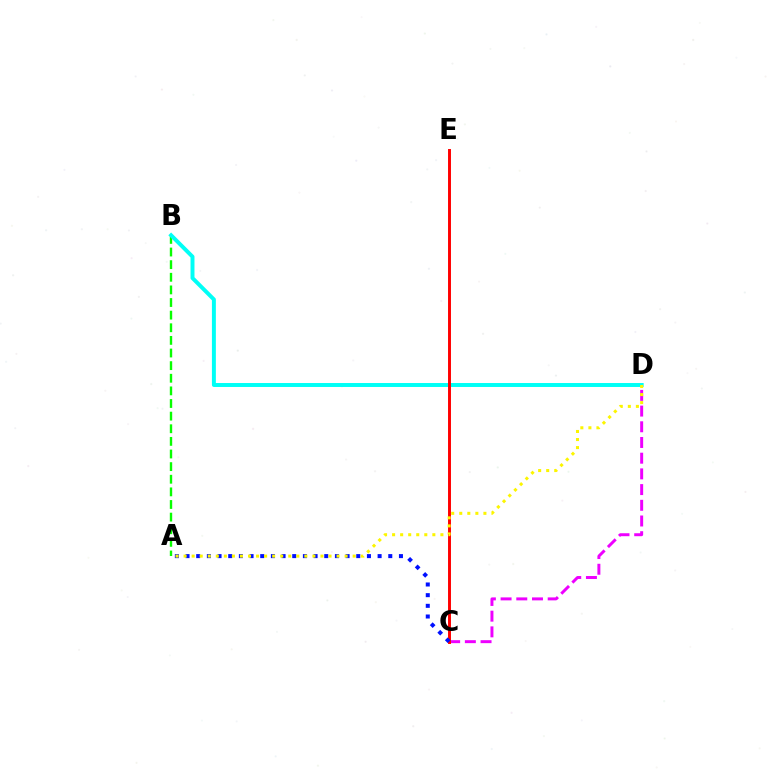{('A', 'B'): [{'color': '#08ff00', 'line_style': 'dashed', 'thickness': 1.71}], ('C', 'D'): [{'color': '#ee00ff', 'line_style': 'dashed', 'thickness': 2.13}], ('B', 'D'): [{'color': '#00fff6', 'line_style': 'solid', 'thickness': 2.85}], ('C', 'E'): [{'color': '#ff0000', 'line_style': 'solid', 'thickness': 2.12}], ('A', 'C'): [{'color': '#0010ff', 'line_style': 'dotted', 'thickness': 2.9}], ('A', 'D'): [{'color': '#fcf500', 'line_style': 'dotted', 'thickness': 2.19}]}